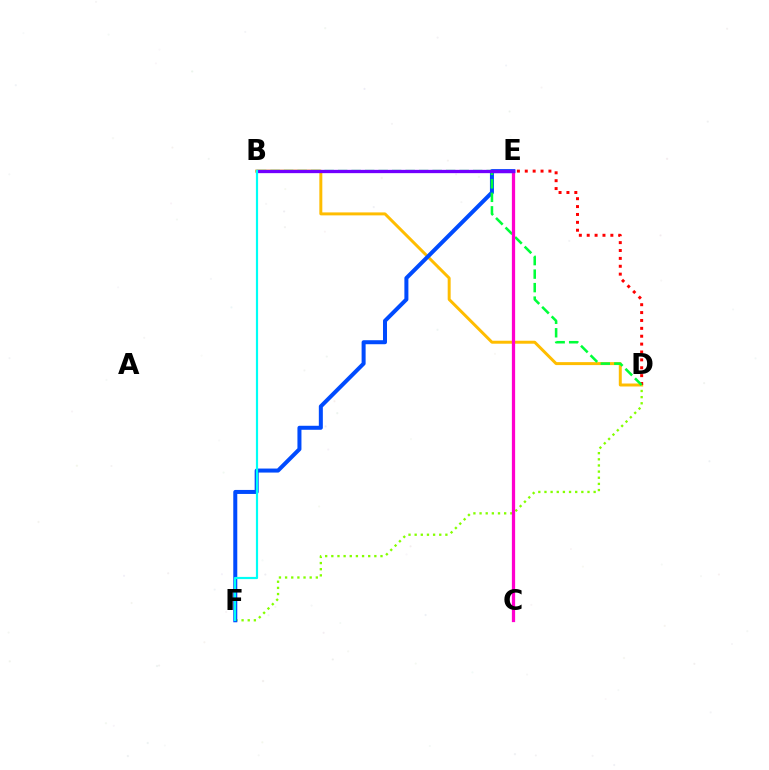{('D', 'F'): [{'color': '#84ff00', 'line_style': 'dotted', 'thickness': 1.67}], ('B', 'D'): [{'color': '#ffbd00', 'line_style': 'solid', 'thickness': 2.14}, {'color': '#00ff39', 'line_style': 'dashed', 'thickness': 1.83}], ('D', 'E'): [{'color': '#ff0000', 'line_style': 'dotted', 'thickness': 2.14}], ('E', 'F'): [{'color': '#004bff', 'line_style': 'solid', 'thickness': 2.89}], ('C', 'E'): [{'color': '#ff00cf', 'line_style': 'solid', 'thickness': 2.34}], ('B', 'E'): [{'color': '#7200ff', 'line_style': 'solid', 'thickness': 2.37}], ('B', 'F'): [{'color': '#00fff6', 'line_style': 'solid', 'thickness': 1.58}]}